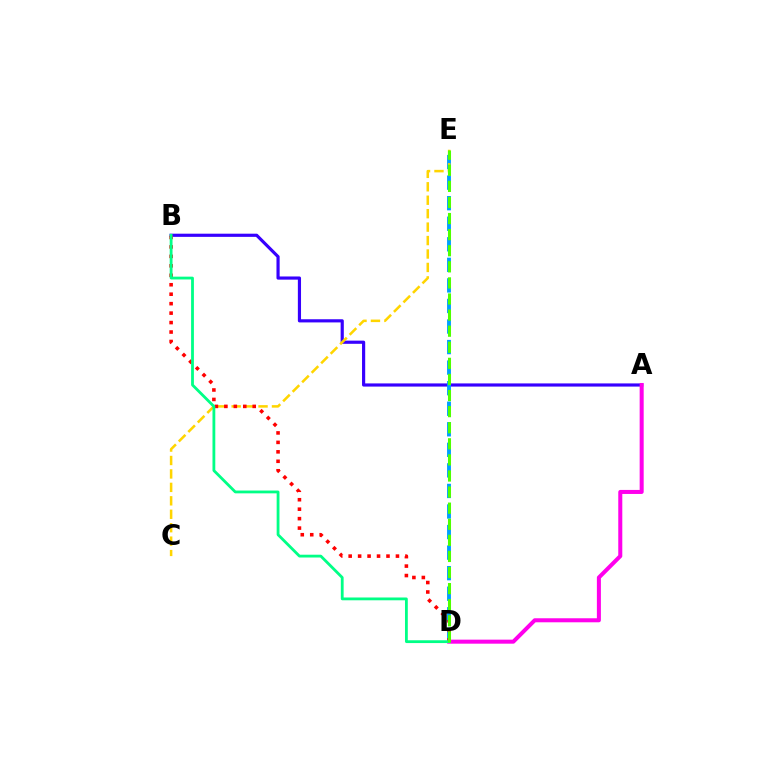{('A', 'B'): [{'color': '#3700ff', 'line_style': 'solid', 'thickness': 2.28}], ('D', 'E'): [{'color': '#009eff', 'line_style': 'dashed', 'thickness': 2.79}, {'color': '#4fff00', 'line_style': 'dashed', 'thickness': 2.19}], ('A', 'D'): [{'color': '#ff00ed', 'line_style': 'solid', 'thickness': 2.9}], ('C', 'E'): [{'color': '#ffd500', 'line_style': 'dashed', 'thickness': 1.83}], ('B', 'D'): [{'color': '#ff0000', 'line_style': 'dotted', 'thickness': 2.57}, {'color': '#00ff86', 'line_style': 'solid', 'thickness': 2.02}]}